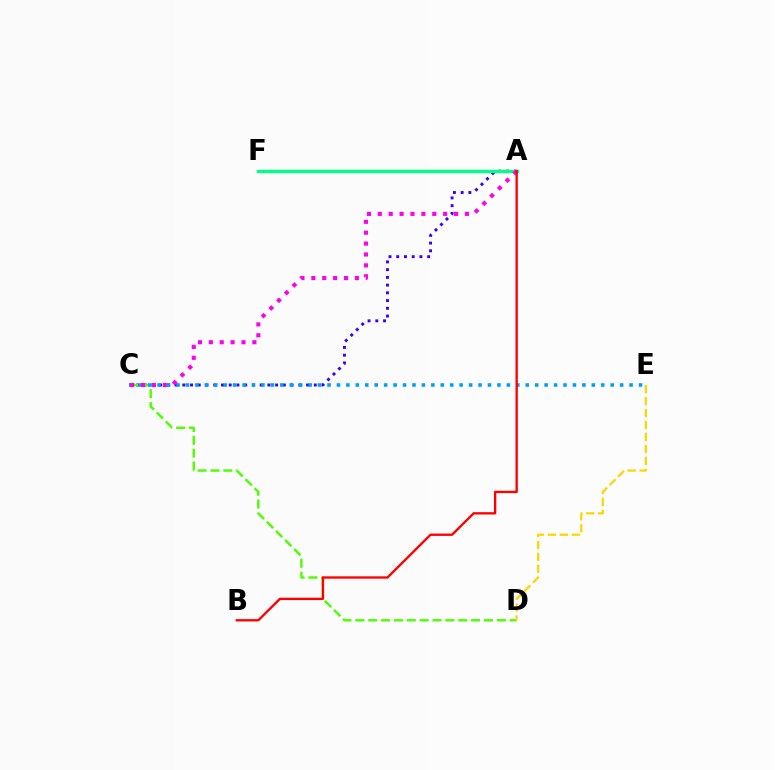{('A', 'C'): [{'color': '#3700ff', 'line_style': 'dotted', 'thickness': 2.1}, {'color': '#ff00ed', 'line_style': 'dotted', 'thickness': 2.96}], ('A', 'F'): [{'color': '#00ff86', 'line_style': 'solid', 'thickness': 2.4}], ('C', 'D'): [{'color': '#4fff00', 'line_style': 'dashed', 'thickness': 1.75}], ('C', 'E'): [{'color': '#009eff', 'line_style': 'dotted', 'thickness': 2.56}], ('A', 'B'): [{'color': '#ff0000', 'line_style': 'solid', 'thickness': 1.68}], ('D', 'E'): [{'color': '#ffd500', 'line_style': 'dashed', 'thickness': 1.62}]}